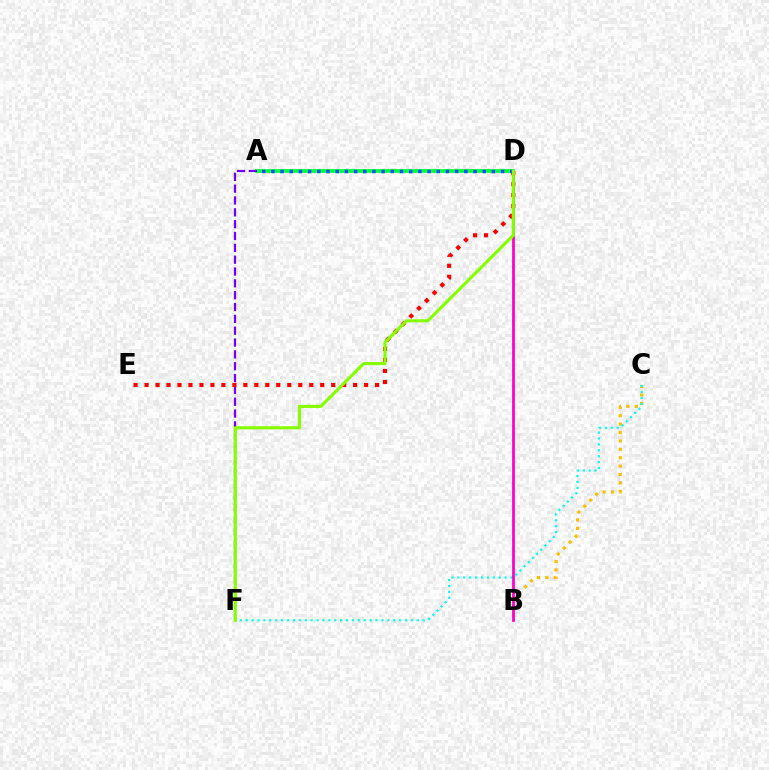{('B', 'C'): [{'color': '#ffbd00', 'line_style': 'dotted', 'thickness': 2.28}], ('A', 'D'): [{'color': '#00ff39', 'line_style': 'solid', 'thickness': 2.7}, {'color': '#004bff', 'line_style': 'dotted', 'thickness': 2.5}], ('A', 'F'): [{'color': '#7200ff', 'line_style': 'dashed', 'thickness': 1.61}], ('C', 'F'): [{'color': '#00fff6', 'line_style': 'dotted', 'thickness': 1.6}], ('D', 'E'): [{'color': '#ff0000', 'line_style': 'dotted', 'thickness': 2.98}], ('B', 'D'): [{'color': '#ff00cf', 'line_style': 'solid', 'thickness': 2.0}], ('D', 'F'): [{'color': '#84ff00', 'line_style': 'solid', 'thickness': 2.23}]}